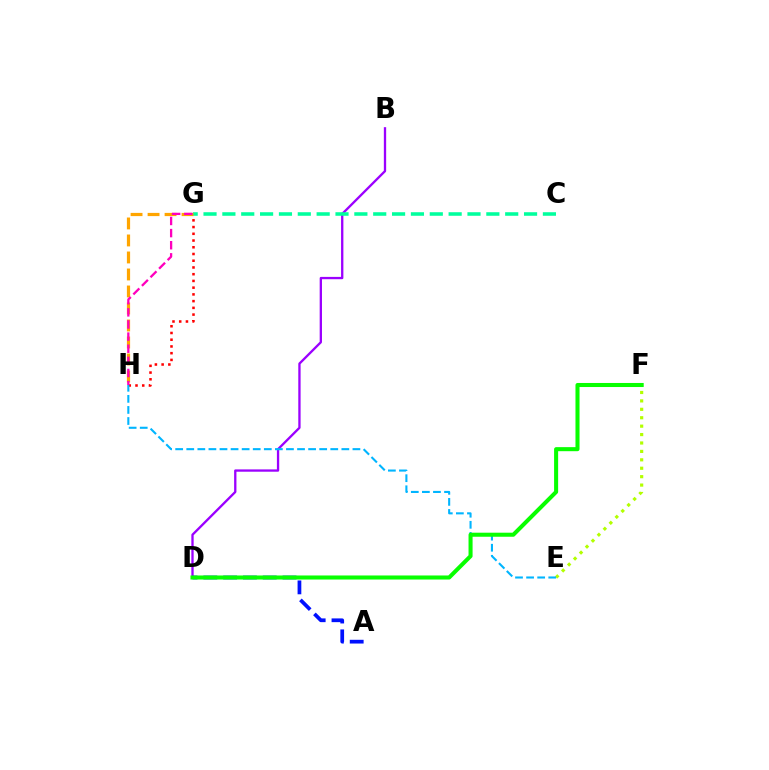{('E', 'F'): [{'color': '#b3ff00', 'line_style': 'dotted', 'thickness': 2.29}], ('G', 'H'): [{'color': '#ff0000', 'line_style': 'dotted', 'thickness': 1.83}, {'color': '#ffa500', 'line_style': 'dashed', 'thickness': 2.31}, {'color': '#ff00bd', 'line_style': 'dashed', 'thickness': 1.65}], ('B', 'D'): [{'color': '#9b00ff', 'line_style': 'solid', 'thickness': 1.67}], ('E', 'H'): [{'color': '#00b5ff', 'line_style': 'dashed', 'thickness': 1.5}], ('A', 'D'): [{'color': '#0010ff', 'line_style': 'dashed', 'thickness': 2.69}], ('D', 'F'): [{'color': '#08ff00', 'line_style': 'solid', 'thickness': 2.92}], ('C', 'G'): [{'color': '#00ff9d', 'line_style': 'dashed', 'thickness': 2.56}]}